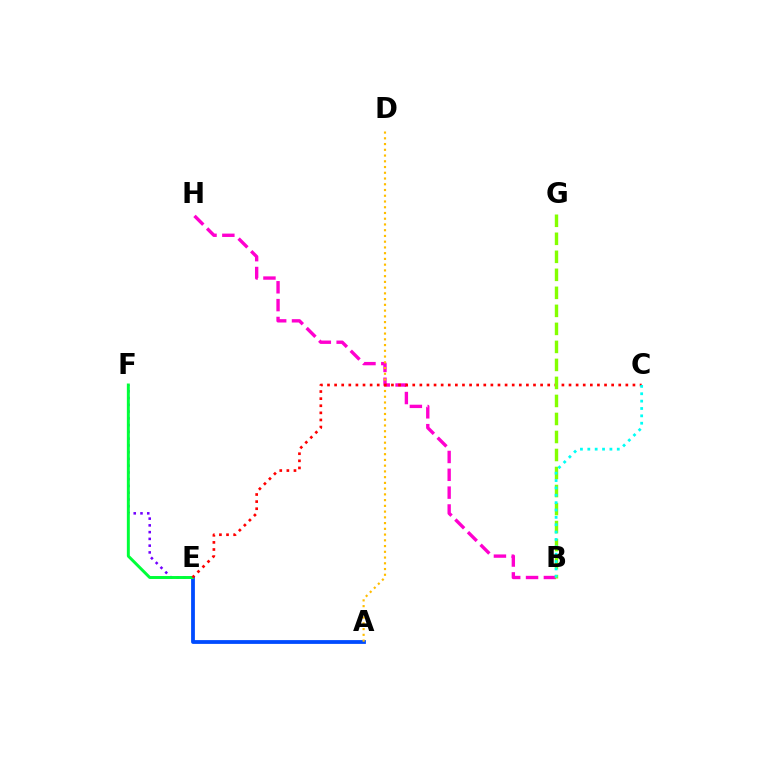{('B', 'H'): [{'color': '#ff00cf', 'line_style': 'dashed', 'thickness': 2.42}], ('A', 'E'): [{'color': '#004bff', 'line_style': 'solid', 'thickness': 2.74}], ('A', 'D'): [{'color': '#ffbd00', 'line_style': 'dotted', 'thickness': 1.56}], ('E', 'F'): [{'color': '#7200ff', 'line_style': 'dotted', 'thickness': 1.84}, {'color': '#00ff39', 'line_style': 'solid', 'thickness': 2.13}], ('C', 'E'): [{'color': '#ff0000', 'line_style': 'dotted', 'thickness': 1.93}], ('B', 'G'): [{'color': '#84ff00', 'line_style': 'dashed', 'thickness': 2.45}], ('B', 'C'): [{'color': '#00fff6', 'line_style': 'dotted', 'thickness': 2.0}]}